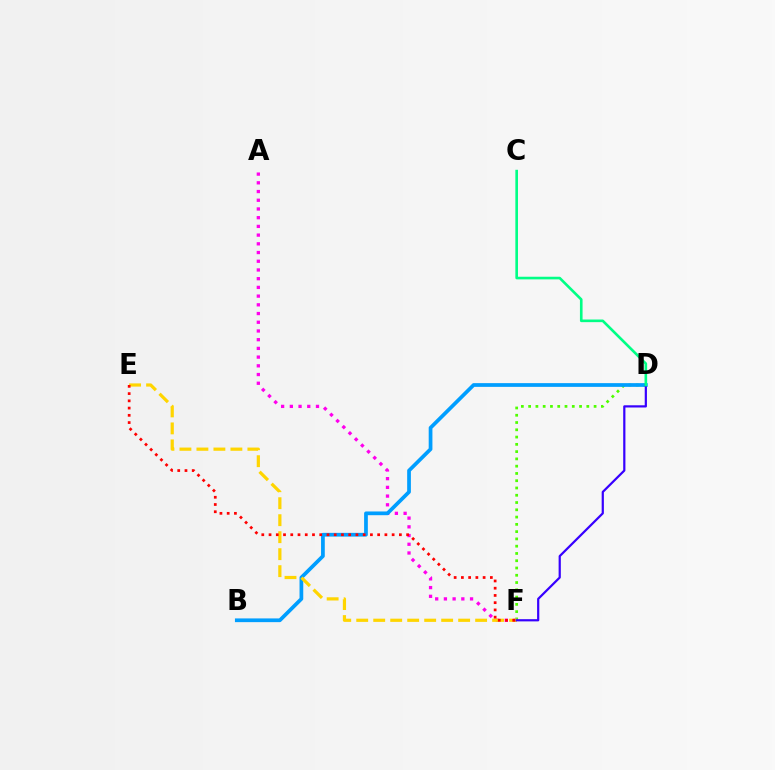{('D', 'F'): [{'color': '#4fff00', 'line_style': 'dotted', 'thickness': 1.98}, {'color': '#3700ff', 'line_style': 'solid', 'thickness': 1.59}], ('A', 'F'): [{'color': '#ff00ed', 'line_style': 'dotted', 'thickness': 2.37}], ('B', 'D'): [{'color': '#009eff', 'line_style': 'solid', 'thickness': 2.69}], ('E', 'F'): [{'color': '#ffd500', 'line_style': 'dashed', 'thickness': 2.31}, {'color': '#ff0000', 'line_style': 'dotted', 'thickness': 1.97}], ('C', 'D'): [{'color': '#00ff86', 'line_style': 'solid', 'thickness': 1.89}]}